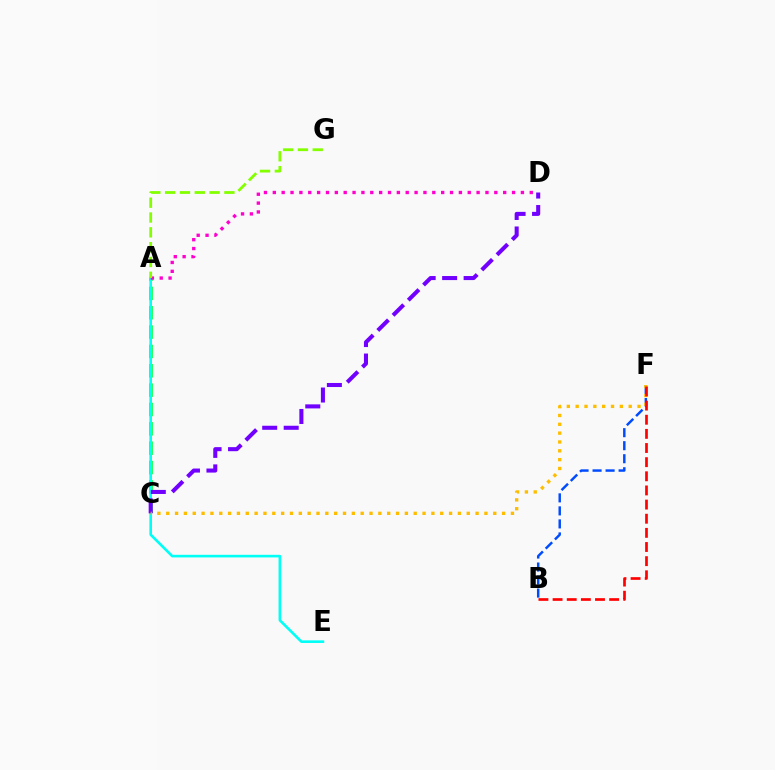{('A', 'C'): [{'color': '#00ff39', 'line_style': 'dashed', 'thickness': 2.63}], ('B', 'F'): [{'color': '#004bff', 'line_style': 'dashed', 'thickness': 1.77}, {'color': '#ff0000', 'line_style': 'dashed', 'thickness': 1.92}], ('A', 'E'): [{'color': '#00fff6', 'line_style': 'solid', 'thickness': 1.88}], ('C', 'D'): [{'color': '#7200ff', 'line_style': 'dashed', 'thickness': 2.92}], ('A', 'D'): [{'color': '#ff00cf', 'line_style': 'dotted', 'thickness': 2.41}], ('C', 'F'): [{'color': '#ffbd00', 'line_style': 'dotted', 'thickness': 2.4}], ('A', 'G'): [{'color': '#84ff00', 'line_style': 'dashed', 'thickness': 2.01}]}